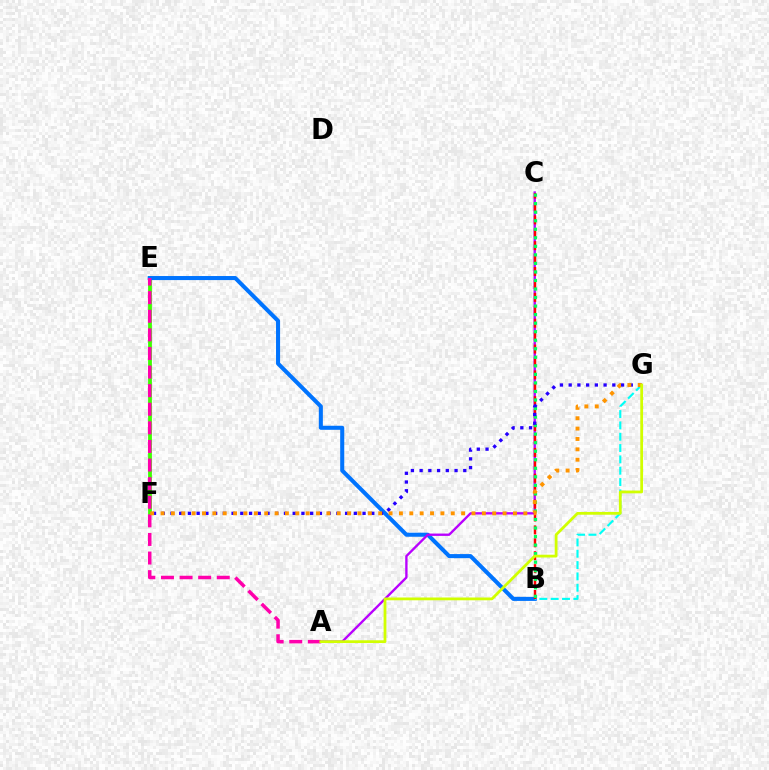{('E', 'F'): [{'color': '#3dff00', 'line_style': 'solid', 'thickness': 2.74}], ('B', 'E'): [{'color': '#0074ff', 'line_style': 'solid', 'thickness': 2.92}], ('A', 'C'): [{'color': '#b900ff', 'line_style': 'solid', 'thickness': 1.69}], ('B', 'G'): [{'color': '#00fff6', 'line_style': 'dashed', 'thickness': 1.54}], ('B', 'C'): [{'color': '#ff0000', 'line_style': 'dashed', 'thickness': 1.75}, {'color': '#00ff5c', 'line_style': 'dotted', 'thickness': 2.32}], ('A', 'E'): [{'color': '#ff00ac', 'line_style': 'dashed', 'thickness': 2.53}], ('F', 'G'): [{'color': '#2500ff', 'line_style': 'dotted', 'thickness': 2.37}, {'color': '#ff9400', 'line_style': 'dotted', 'thickness': 2.82}], ('A', 'G'): [{'color': '#d1ff00', 'line_style': 'solid', 'thickness': 2.0}]}